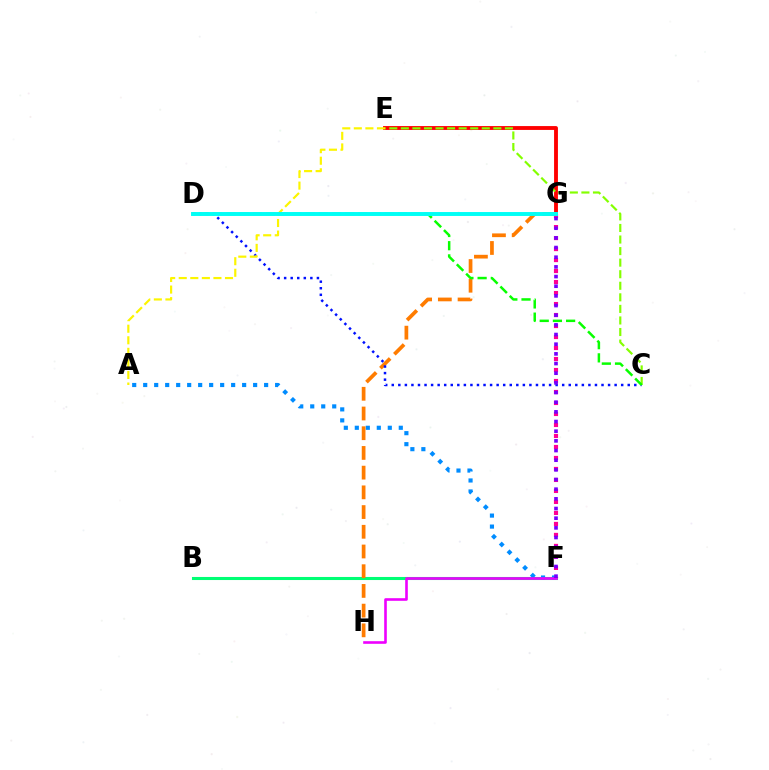{('E', 'G'): [{'color': '#ff0000', 'line_style': 'solid', 'thickness': 2.78}], ('B', 'F'): [{'color': '#00ff74', 'line_style': 'solid', 'thickness': 2.21}], ('A', 'F'): [{'color': '#008cff', 'line_style': 'dotted', 'thickness': 2.99}], ('G', 'H'): [{'color': '#ff7c00', 'line_style': 'dashed', 'thickness': 2.68}], ('C', 'D'): [{'color': '#0010ff', 'line_style': 'dotted', 'thickness': 1.78}, {'color': '#08ff00', 'line_style': 'dashed', 'thickness': 1.79}], ('F', 'H'): [{'color': '#ee00ff', 'line_style': 'solid', 'thickness': 1.88}], ('A', 'E'): [{'color': '#fcf500', 'line_style': 'dashed', 'thickness': 1.57}], ('F', 'G'): [{'color': '#ff0094', 'line_style': 'dotted', 'thickness': 2.99}, {'color': '#7200ff', 'line_style': 'dotted', 'thickness': 2.63}], ('C', 'E'): [{'color': '#84ff00', 'line_style': 'dashed', 'thickness': 1.57}], ('D', 'G'): [{'color': '#00fff6', 'line_style': 'solid', 'thickness': 2.82}]}